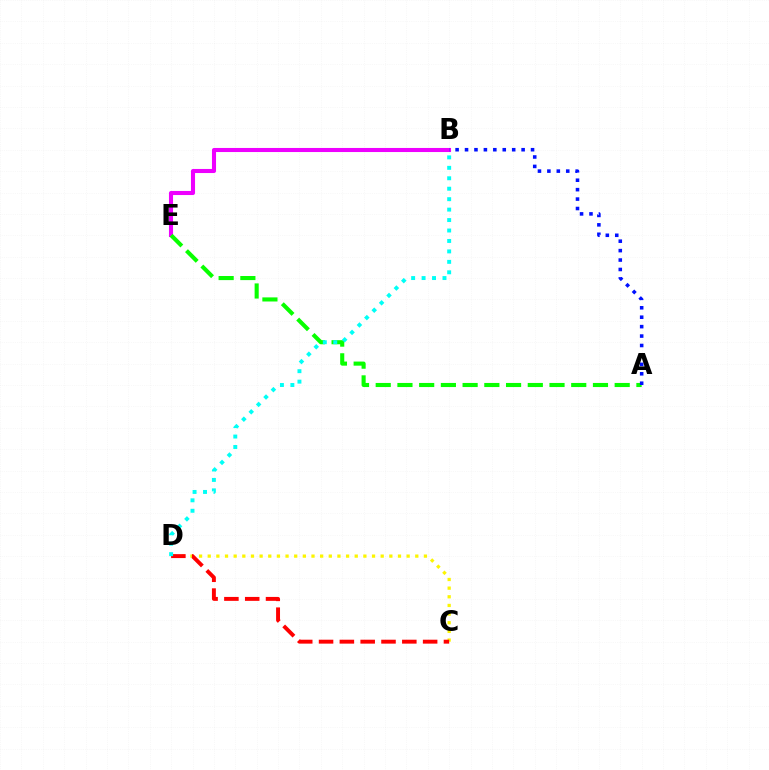{('B', 'E'): [{'color': '#ee00ff', 'line_style': 'solid', 'thickness': 2.94}], ('A', 'E'): [{'color': '#08ff00', 'line_style': 'dashed', 'thickness': 2.95}], ('C', 'D'): [{'color': '#fcf500', 'line_style': 'dotted', 'thickness': 2.35}, {'color': '#ff0000', 'line_style': 'dashed', 'thickness': 2.83}], ('A', 'B'): [{'color': '#0010ff', 'line_style': 'dotted', 'thickness': 2.56}], ('B', 'D'): [{'color': '#00fff6', 'line_style': 'dotted', 'thickness': 2.84}]}